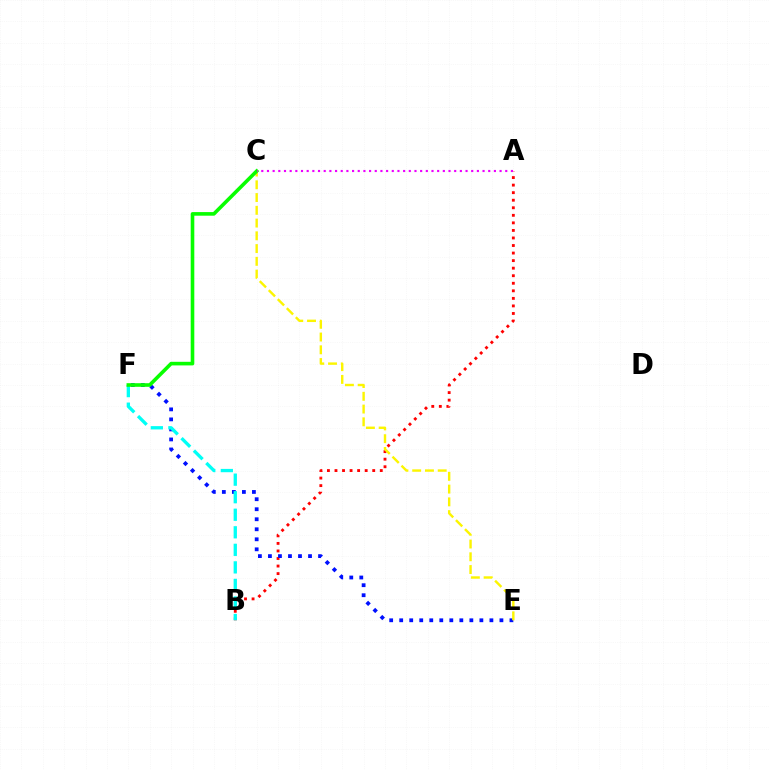{('A', 'B'): [{'color': '#ff0000', 'line_style': 'dotted', 'thickness': 2.05}], ('E', 'F'): [{'color': '#0010ff', 'line_style': 'dotted', 'thickness': 2.72}], ('B', 'F'): [{'color': '#00fff6', 'line_style': 'dashed', 'thickness': 2.38}], ('C', 'E'): [{'color': '#fcf500', 'line_style': 'dashed', 'thickness': 1.73}], ('C', 'F'): [{'color': '#08ff00', 'line_style': 'solid', 'thickness': 2.6}], ('A', 'C'): [{'color': '#ee00ff', 'line_style': 'dotted', 'thickness': 1.54}]}